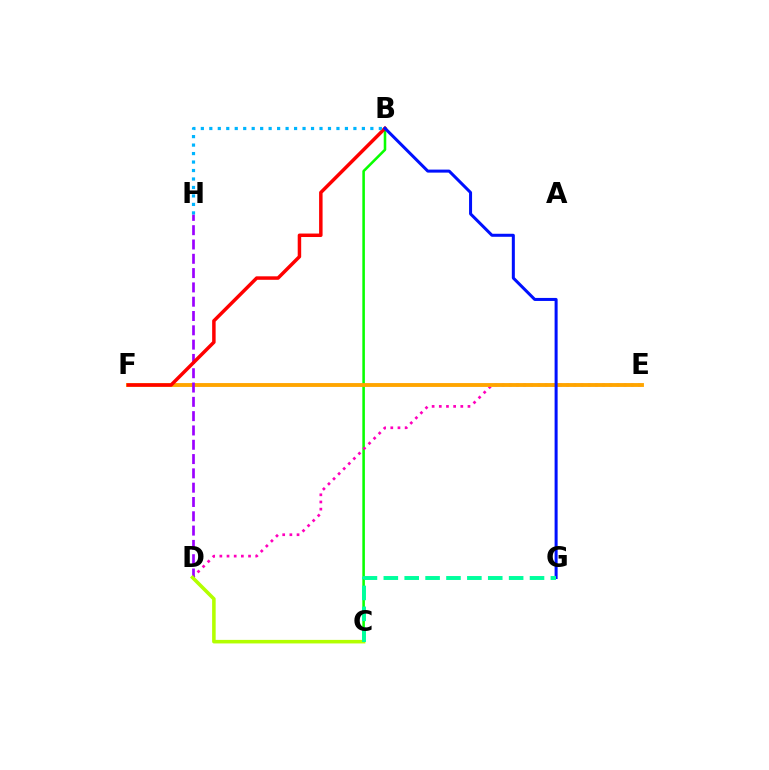{('B', 'C'): [{'color': '#08ff00', 'line_style': 'solid', 'thickness': 1.84}], ('D', 'E'): [{'color': '#ff00bd', 'line_style': 'dotted', 'thickness': 1.95}], ('E', 'F'): [{'color': '#ffa500', 'line_style': 'solid', 'thickness': 2.78}], ('D', 'H'): [{'color': '#9b00ff', 'line_style': 'dashed', 'thickness': 1.94}], ('B', 'F'): [{'color': '#ff0000', 'line_style': 'solid', 'thickness': 2.5}], ('B', 'H'): [{'color': '#00b5ff', 'line_style': 'dotted', 'thickness': 2.3}], ('C', 'D'): [{'color': '#b3ff00', 'line_style': 'solid', 'thickness': 2.56}], ('B', 'G'): [{'color': '#0010ff', 'line_style': 'solid', 'thickness': 2.17}], ('C', 'G'): [{'color': '#00ff9d', 'line_style': 'dashed', 'thickness': 2.84}]}